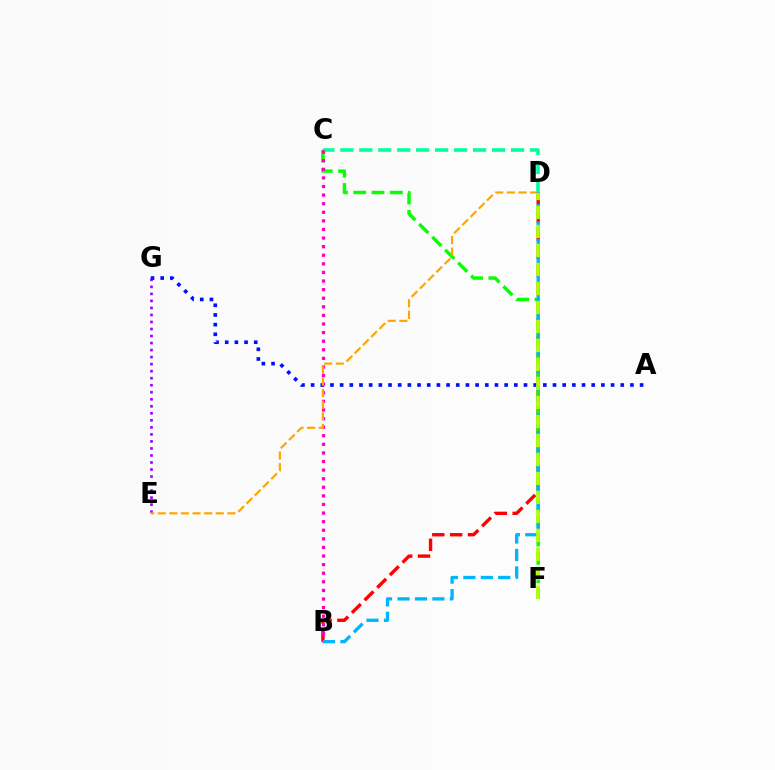{('B', 'D'): [{'color': '#ff0000', 'line_style': 'dashed', 'thickness': 2.42}, {'color': '#00b5ff', 'line_style': 'dashed', 'thickness': 2.37}], ('E', 'G'): [{'color': '#9b00ff', 'line_style': 'dotted', 'thickness': 1.91}], ('C', 'F'): [{'color': '#08ff00', 'line_style': 'dashed', 'thickness': 2.49}], ('A', 'G'): [{'color': '#0010ff', 'line_style': 'dotted', 'thickness': 2.63}], ('C', 'D'): [{'color': '#00ff9d', 'line_style': 'dashed', 'thickness': 2.58}], ('B', 'C'): [{'color': '#ff00bd', 'line_style': 'dotted', 'thickness': 2.34}], ('D', 'E'): [{'color': '#ffa500', 'line_style': 'dashed', 'thickness': 1.58}], ('D', 'F'): [{'color': '#b3ff00', 'line_style': 'dashed', 'thickness': 2.58}]}